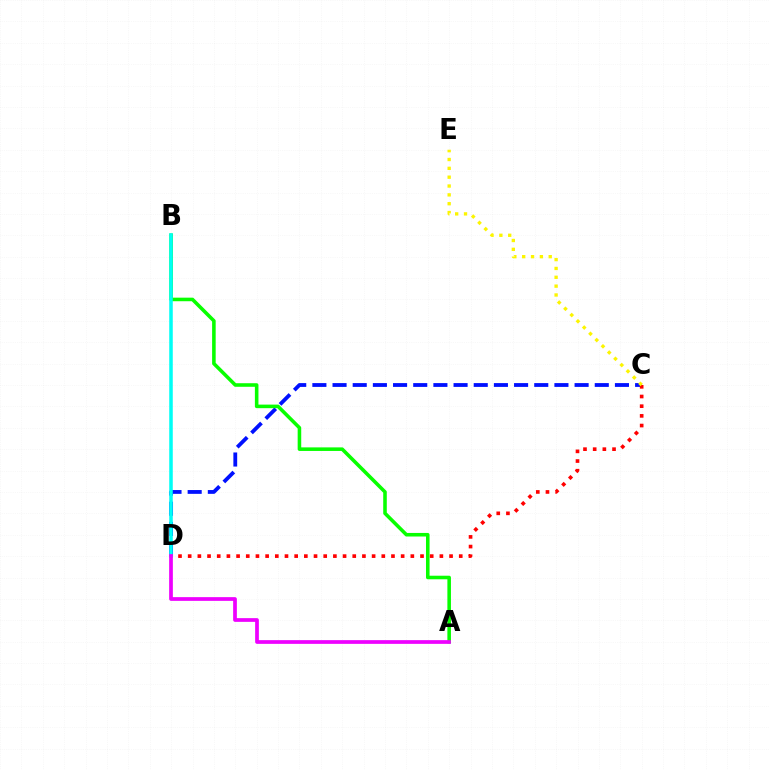{('C', 'D'): [{'color': '#0010ff', 'line_style': 'dashed', 'thickness': 2.74}, {'color': '#ff0000', 'line_style': 'dotted', 'thickness': 2.63}], ('A', 'B'): [{'color': '#08ff00', 'line_style': 'solid', 'thickness': 2.57}], ('B', 'D'): [{'color': '#00fff6', 'line_style': 'solid', 'thickness': 2.55}], ('A', 'D'): [{'color': '#ee00ff', 'line_style': 'solid', 'thickness': 2.68}], ('C', 'E'): [{'color': '#fcf500', 'line_style': 'dotted', 'thickness': 2.4}]}